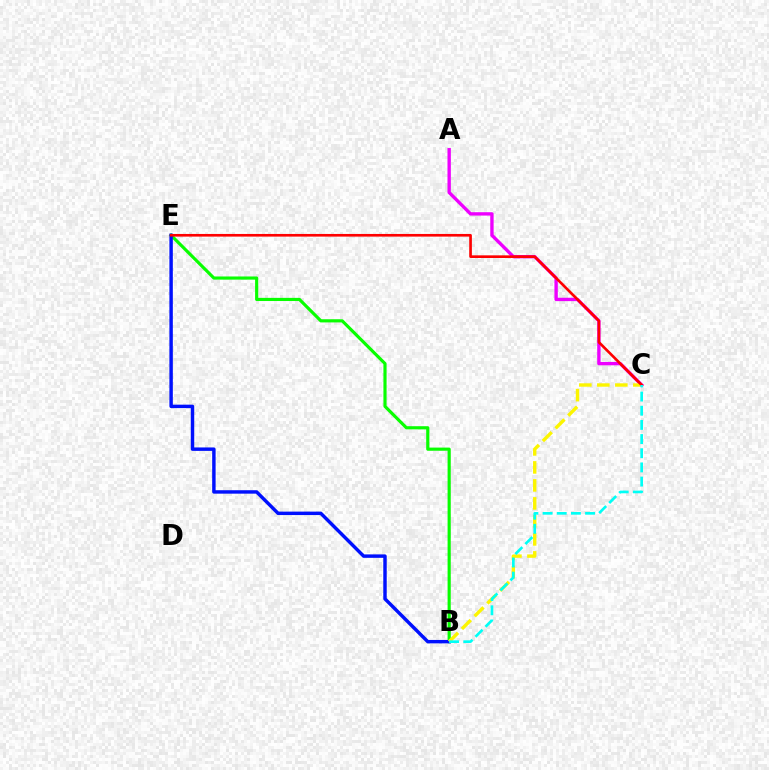{('B', 'E'): [{'color': '#08ff00', 'line_style': 'solid', 'thickness': 2.27}, {'color': '#0010ff', 'line_style': 'solid', 'thickness': 2.48}], ('A', 'C'): [{'color': '#ee00ff', 'line_style': 'solid', 'thickness': 2.42}], ('B', 'C'): [{'color': '#fcf500', 'line_style': 'dashed', 'thickness': 2.44}, {'color': '#00fff6', 'line_style': 'dashed', 'thickness': 1.92}], ('C', 'E'): [{'color': '#ff0000', 'line_style': 'solid', 'thickness': 1.91}]}